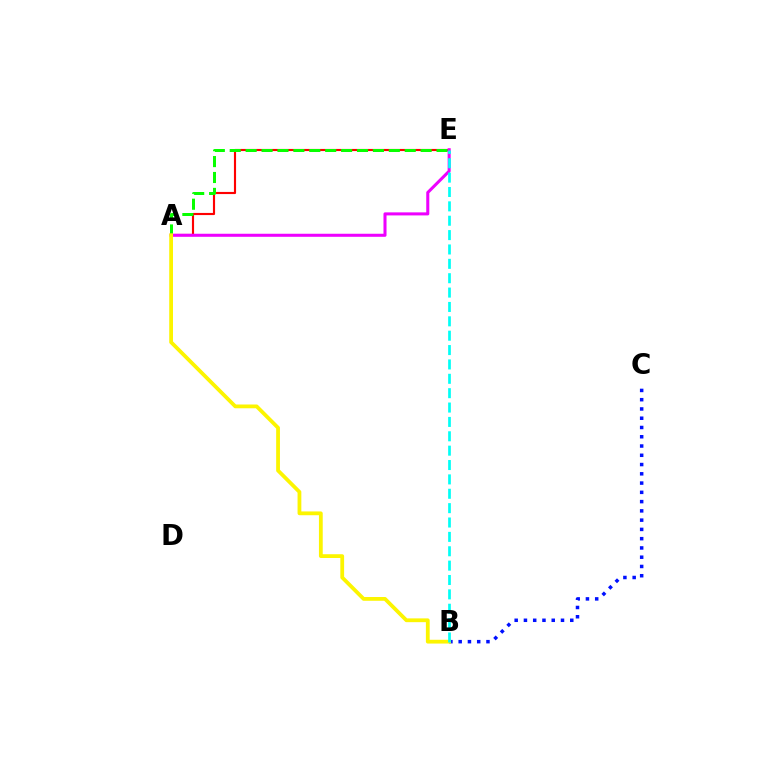{('B', 'C'): [{'color': '#0010ff', 'line_style': 'dotted', 'thickness': 2.52}], ('A', 'E'): [{'color': '#ff0000', 'line_style': 'solid', 'thickness': 1.54}, {'color': '#08ff00', 'line_style': 'dashed', 'thickness': 2.16}, {'color': '#ee00ff', 'line_style': 'solid', 'thickness': 2.19}], ('A', 'B'): [{'color': '#fcf500', 'line_style': 'solid', 'thickness': 2.72}], ('B', 'E'): [{'color': '#00fff6', 'line_style': 'dashed', 'thickness': 1.95}]}